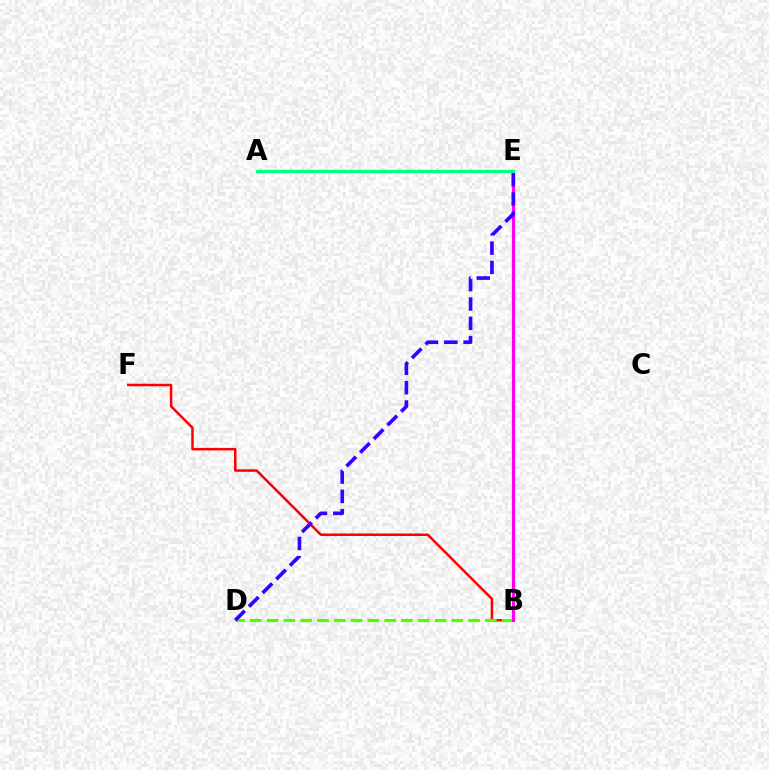{('A', 'E'): [{'color': '#009eff', 'line_style': 'dotted', 'thickness': 2.23}, {'color': '#00ff86', 'line_style': 'solid', 'thickness': 2.23}], ('B', 'E'): [{'color': '#ffd500', 'line_style': 'solid', 'thickness': 1.73}, {'color': '#ff00ed', 'line_style': 'solid', 'thickness': 2.25}], ('B', 'F'): [{'color': '#ff0000', 'line_style': 'solid', 'thickness': 1.81}], ('B', 'D'): [{'color': '#4fff00', 'line_style': 'dashed', 'thickness': 2.28}], ('D', 'E'): [{'color': '#3700ff', 'line_style': 'dashed', 'thickness': 2.63}]}